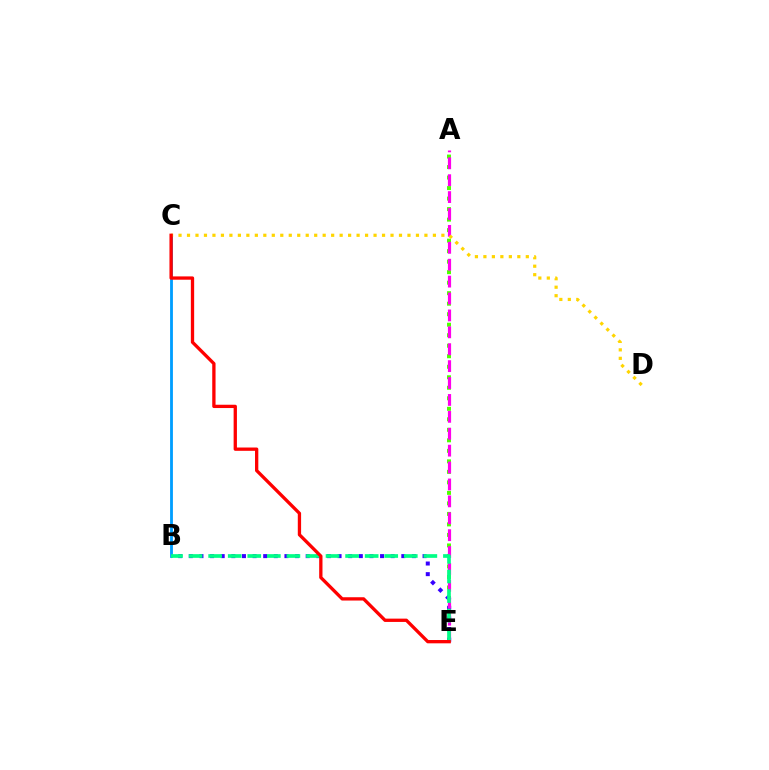{('B', 'C'): [{'color': '#009eff', 'line_style': 'solid', 'thickness': 2.03}], ('A', 'E'): [{'color': '#4fff00', 'line_style': 'dotted', 'thickness': 2.86}, {'color': '#ff00ed', 'line_style': 'dashed', 'thickness': 2.3}], ('B', 'E'): [{'color': '#3700ff', 'line_style': 'dotted', 'thickness': 2.89}, {'color': '#00ff86', 'line_style': 'dashed', 'thickness': 2.66}], ('C', 'D'): [{'color': '#ffd500', 'line_style': 'dotted', 'thickness': 2.3}], ('C', 'E'): [{'color': '#ff0000', 'line_style': 'solid', 'thickness': 2.38}]}